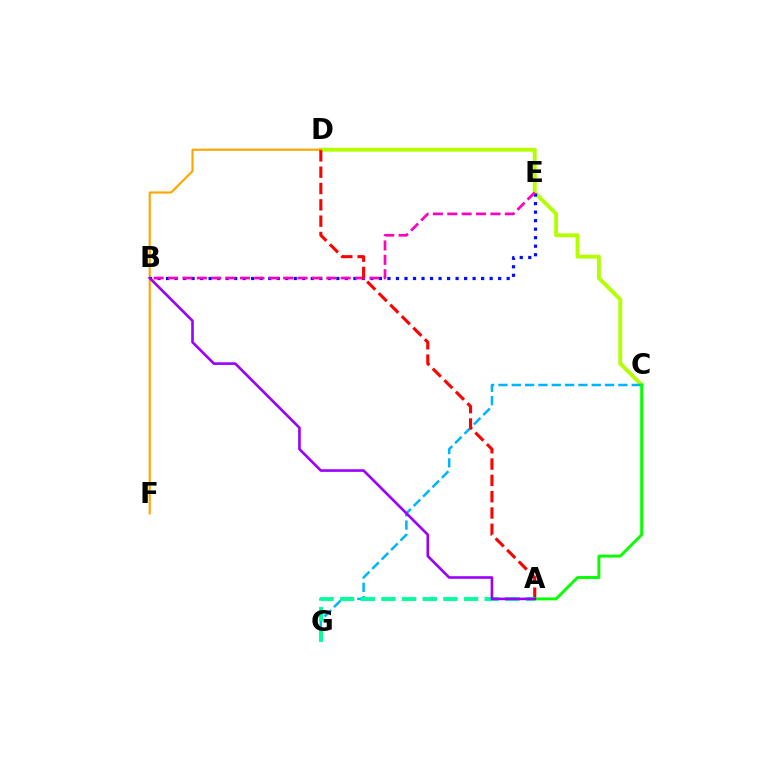{('C', 'D'): [{'color': '#b3ff00', 'line_style': 'solid', 'thickness': 2.8}], ('C', 'G'): [{'color': '#00b5ff', 'line_style': 'dashed', 'thickness': 1.81}], ('D', 'F'): [{'color': '#ffa500', 'line_style': 'solid', 'thickness': 1.54}], ('B', 'E'): [{'color': '#0010ff', 'line_style': 'dotted', 'thickness': 2.31}, {'color': '#ff00bd', 'line_style': 'dashed', 'thickness': 1.95}], ('A', 'D'): [{'color': '#ff0000', 'line_style': 'dashed', 'thickness': 2.22}], ('A', 'C'): [{'color': '#08ff00', 'line_style': 'solid', 'thickness': 2.1}], ('A', 'G'): [{'color': '#00ff9d', 'line_style': 'dashed', 'thickness': 2.81}], ('A', 'B'): [{'color': '#9b00ff', 'line_style': 'solid', 'thickness': 1.89}]}